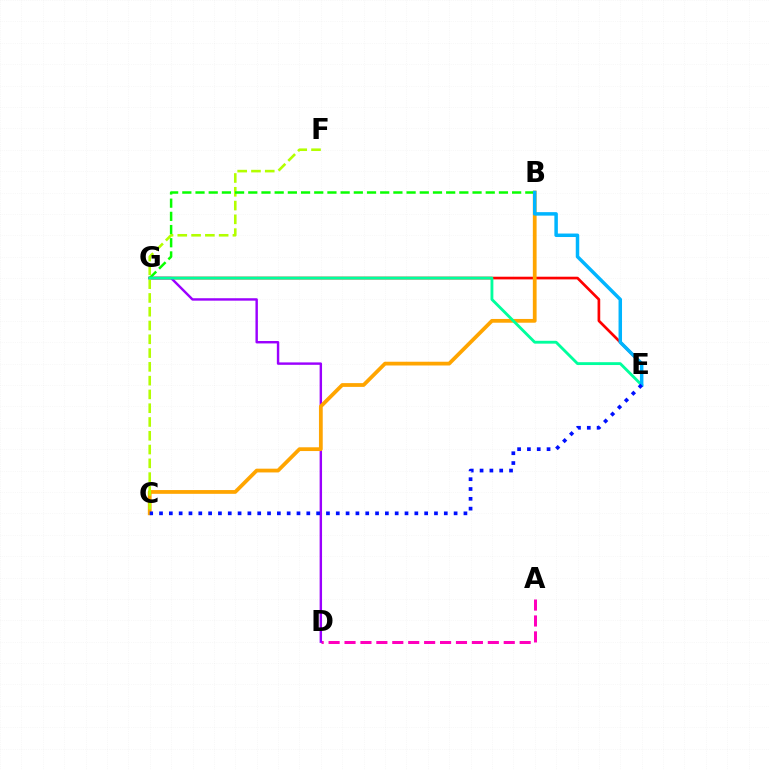{('E', 'G'): [{'color': '#ff0000', 'line_style': 'solid', 'thickness': 1.93}, {'color': '#00ff9d', 'line_style': 'solid', 'thickness': 2.05}], ('A', 'D'): [{'color': '#ff00bd', 'line_style': 'dashed', 'thickness': 2.16}], ('D', 'G'): [{'color': '#9b00ff', 'line_style': 'solid', 'thickness': 1.74}], ('B', 'C'): [{'color': '#ffa500', 'line_style': 'solid', 'thickness': 2.71}], ('C', 'F'): [{'color': '#b3ff00', 'line_style': 'dashed', 'thickness': 1.87}], ('B', 'G'): [{'color': '#08ff00', 'line_style': 'dashed', 'thickness': 1.79}], ('B', 'E'): [{'color': '#00b5ff', 'line_style': 'solid', 'thickness': 2.51}], ('C', 'E'): [{'color': '#0010ff', 'line_style': 'dotted', 'thickness': 2.67}]}